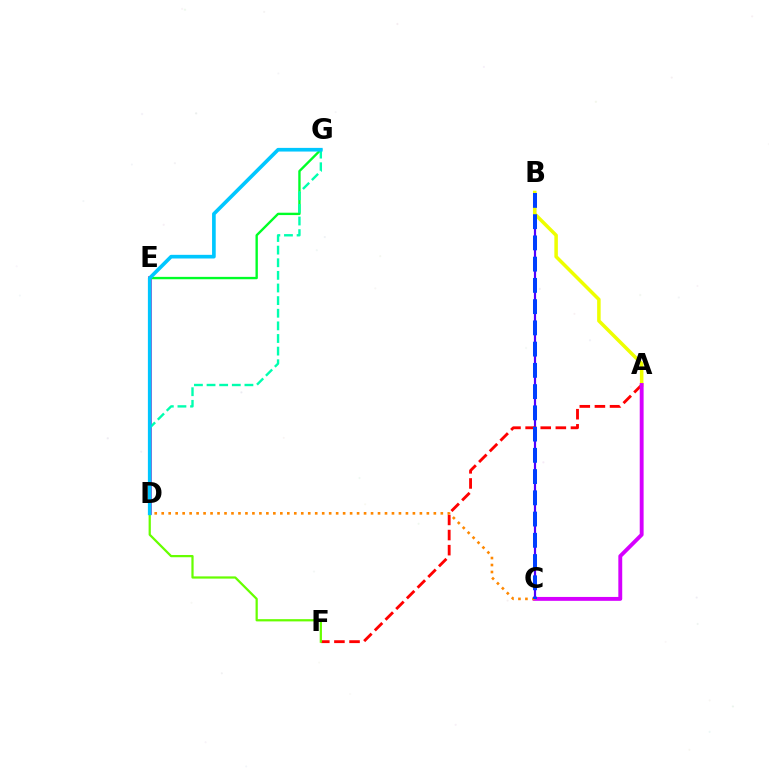{('D', 'E'): [{'color': '#ff00a0', 'line_style': 'solid', 'thickness': 2.66}], ('B', 'C'): [{'color': '#4f00ff', 'line_style': 'solid', 'thickness': 1.57}, {'color': '#003fff', 'line_style': 'dashed', 'thickness': 2.89}], ('E', 'G'): [{'color': '#00ff27', 'line_style': 'solid', 'thickness': 1.7}], ('A', 'F'): [{'color': '#ff0000', 'line_style': 'dashed', 'thickness': 2.05}], ('A', 'B'): [{'color': '#eeff00', 'line_style': 'solid', 'thickness': 2.53}], ('D', 'F'): [{'color': '#66ff00', 'line_style': 'solid', 'thickness': 1.61}], ('D', 'G'): [{'color': '#00ffaf', 'line_style': 'dashed', 'thickness': 1.71}, {'color': '#00c7ff', 'line_style': 'solid', 'thickness': 2.64}], ('A', 'C'): [{'color': '#d600ff', 'line_style': 'solid', 'thickness': 2.8}], ('C', 'D'): [{'color': '#ff8800', 'line_style': 'dotted', 'thickness': 1.9}]}